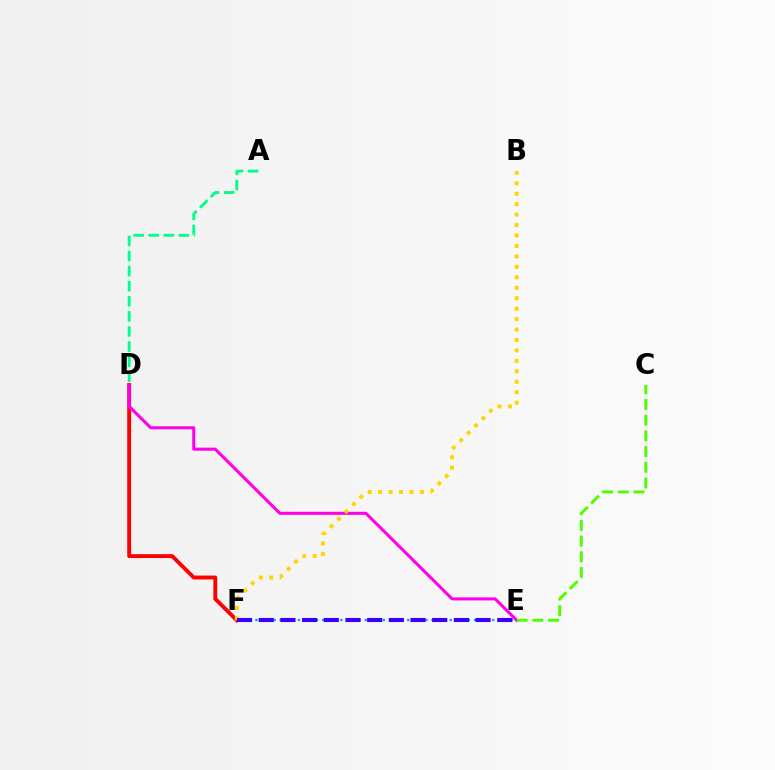{('E', 'F'): [{'color': '#009eff', 'line_style': 'dotted', 'thickness': 1.65}, {'color': '#3700ff', 'line_style': 'dashed', 'thickness': 2.95}], ('D', 'F'): [{'color': '#ff0000', 'line_style': 'solid', 'thickness': 2.8}], ('D', 'E'): [{'color': '#ff00ed', 'line_style': 'solid', 'thickness': 2.19}], ('B', 'F'): [{'color': '#ffd500', 'line_style': 'dotted', 'thickness': 2.84}], ('A', 'D'): [{'color': '#00ff86', 'line_style': 'dashed', 'thickness': 2.05}], ('C', 'E'): [{'color': '#4fff00', 'line_style': 'dashed', 'thickness': 2.14}]}